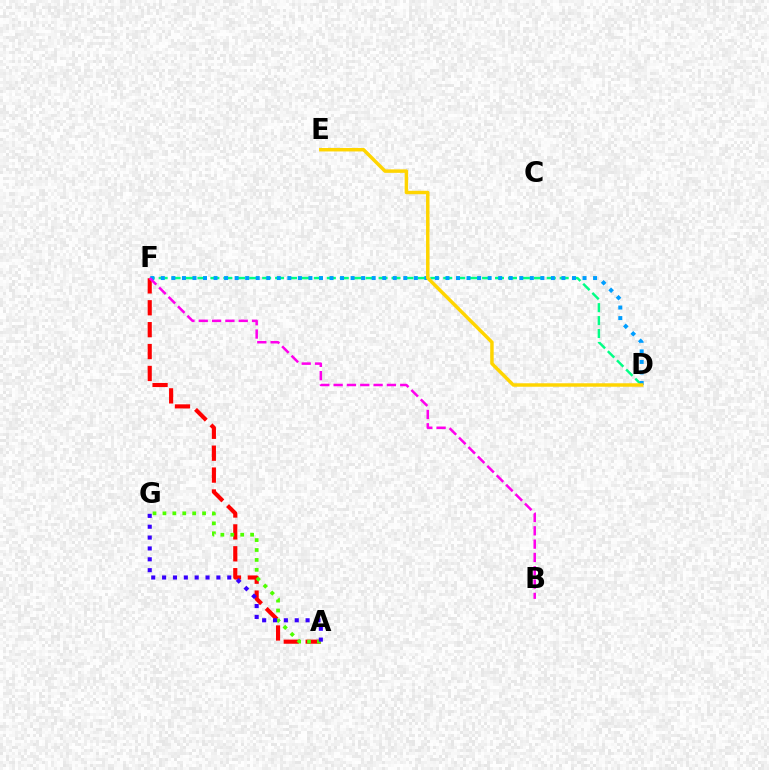{('D', 'F'): [{'color': '#00ff86', 'line_style': 'dashed', 'thickness': 1.76}, {'color': '#009eff', 'line_style': 'dotted', 'thickness': 2.86}], ('A', 'F'): [{'color': '#ff0000', 'line_style': 'dashed', 'thickness': 2.97}], ('A', 'G'): [{'color': '#4fff00', 'line_style': 'dotted', 'thickness': 2.69}, {'color': '#3700ff', 'line_style': 'dotted', 'thickness': 2.95}], ('D', 'E'): [{'color': '#ffd500', 'line_style': 'solid', 'thickness': 2.49}], ('B', 'F'): [{'color': '#ff00ed', 'line_style': 'dashed', 'thickness': 1.81}]}